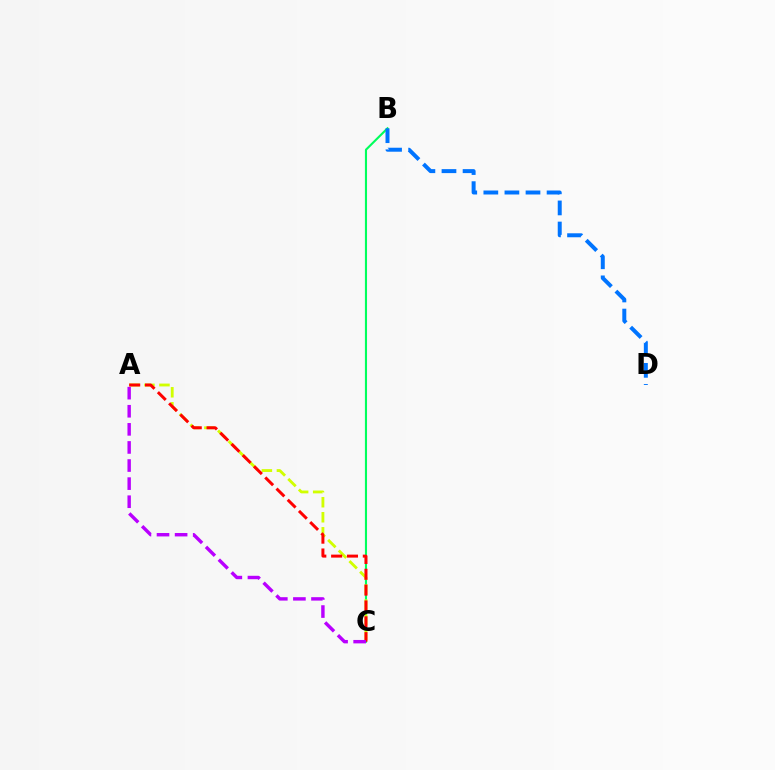{('B', 'C'): [{'color': '#00ff5c', 'line_style': 'solid', 'thickness': 1.52}], ('B', 'D'): [{'color': '#0074ff', 'line_style': 'dashed', 'thickness': 2.86}], ('A', 'C'): [{'color': '#d1ff00', 'line_style': 'dashed', 'thickness': 2.04}, {'color': '#ff0000', 'line_style': 'dashed', 'thickness': 2.15}, {'color': '#b900ff', 'line_style': 'dashed', 'thickness': 2.46}]}